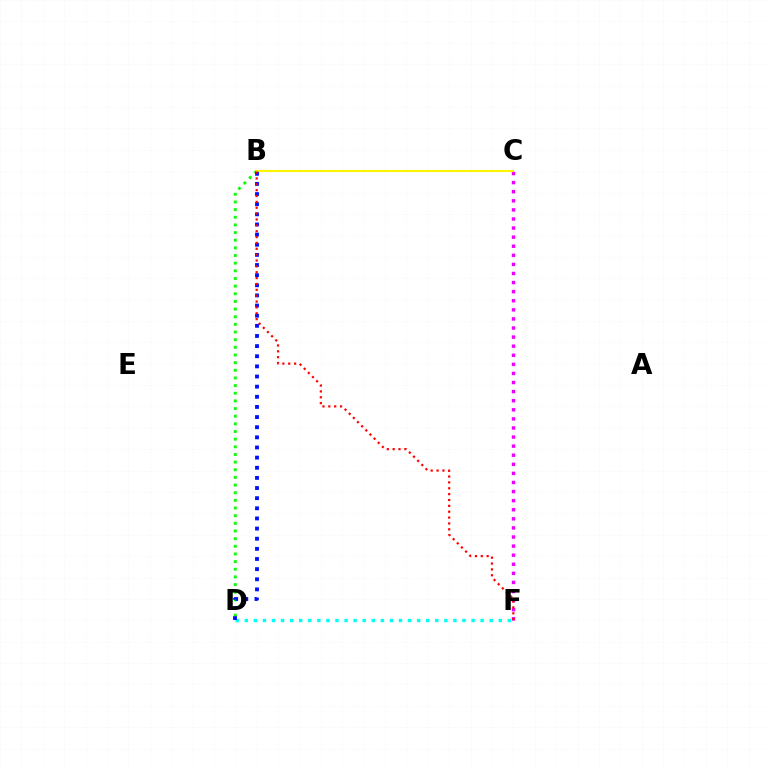{('B', 'D'): [{'color': '#08ff00', 'line_style': 'dotted', 'thickness': 2.08}, {'color': '#0010ff', 'line_style': 'dotted', 'thickness': 2.75}], ('C', 'F'): [{'color': '#ee00ff', 'line_style': 'dotted', 'thickness': 2.47}], ('B', 'C'): [{'color': '#fcf500', 'line_style': 'solid', 'thickness': 1.53}], ('D', 'F'): [{'color': '#00fff6', 'line_style': 'dotted', 'thickness': 2.46}], ('B', 'F'): [{'color': '#ff0000', 'line_style': 'dotted', 'thickness': 1.59}]}